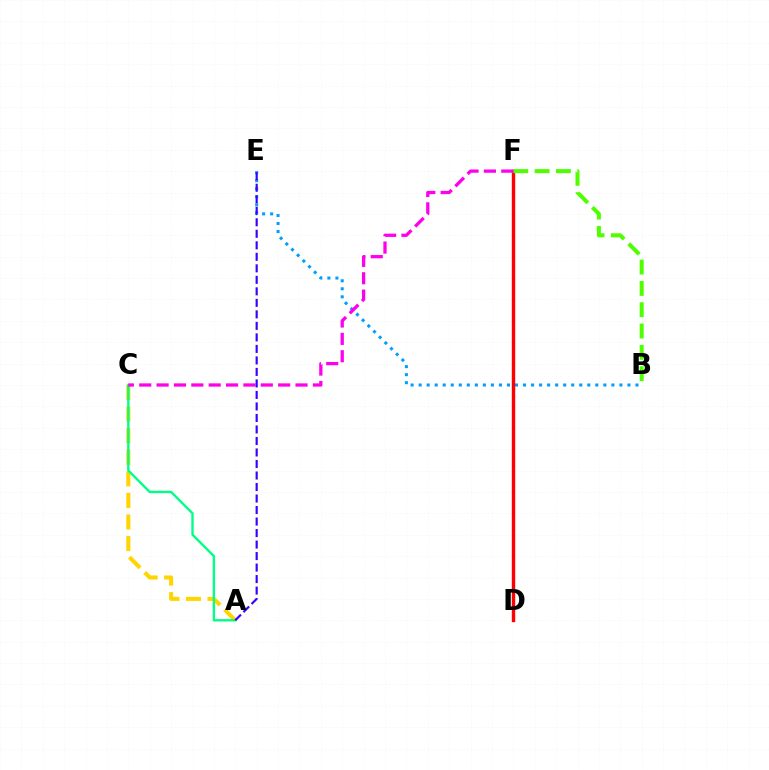{('A', 'C'): [{'color': '#ffd500', 'line_style': 'dashed', 'thickness': 2.93}, {'color': '#00ff86', 'line_style': 'solid', 'thickness': 1.71}], ('B', 'E'): [{'color': '#009eff', 'line_style': 'dotted', 'thickness': 2.18}], ('D', 'F'): [{'color': '#ff0000', 'line_style': 'solid', 'thickness': 2.44}], ('B', 'F'): [{'color': '#4fff00', 'line_style': 'dashed', 'thickness': 2.9}], ('C', 'F'): [{'color': '#ff00ed', 'line_style': 'dashed', 'thickness': 2.36}], ('A', 'E'): [{'color': '#3700ff', 'line_style': 'dashed', 'thickness': 1.56}]}